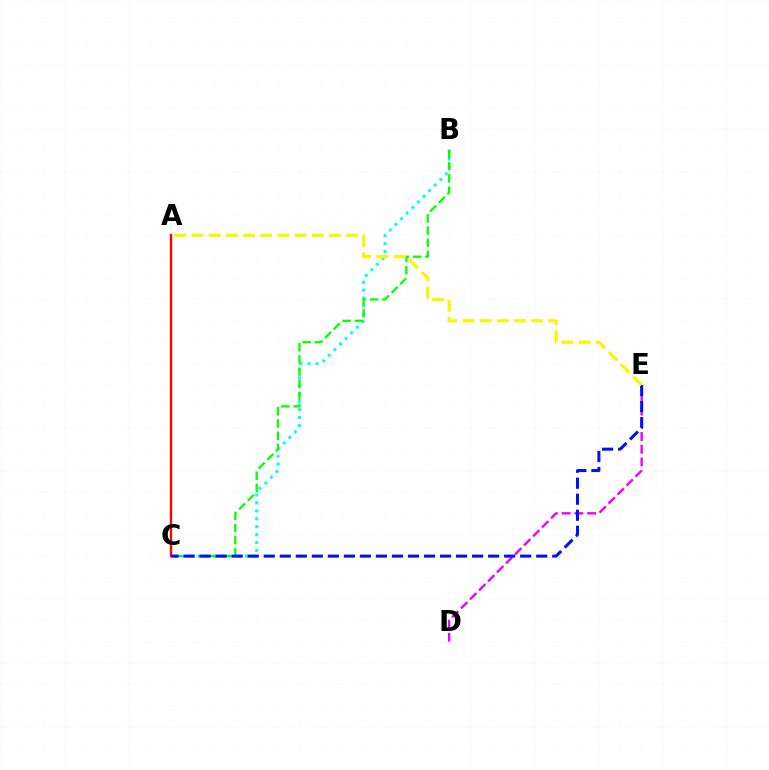{('D', 'E'): [{'color': '#ee00ff', 'line_style': 'dashed', 'thickness': 1.73}], ('B', 'C'): [{'color': '#00fff6', 'line_style': 'dotted', 'thickness': 2.15}, {'color': '#08ff00', 'line_style': 'dashed', 'thickness': 1.66}], ('A', 'C'): [{'color': '#ff0000', 'line_style': 'solid', 'thickness': 1.72}], ('C', 'E'): [{'color': '#0010ff', 'line_style': 'dashed', 'thickness': 2.18}], ('A', 'E'): [{'color': '#fcf500', 'line_style': 'dashed', 'thickness': 2.34}]}